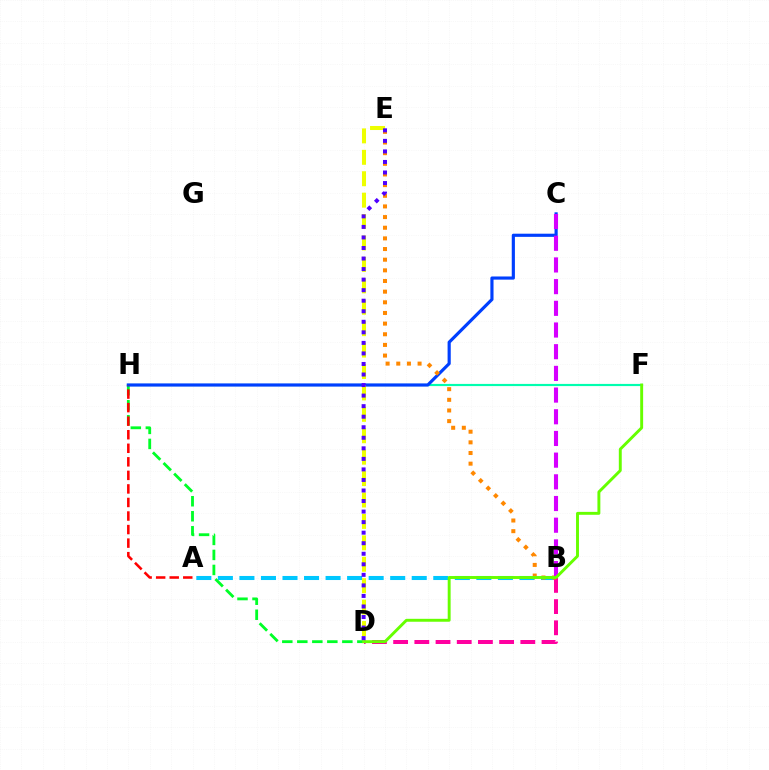{('F', 'H'): [{'color': '#00ffaf', 'line_style': 'solid', 'thickness': 1.56}], ('D', 'H'): [{'color': '#00ff27', 'line_style': 'dashed', 'thickness': 2.04}], ('A', 'B'): [{'color': '#00c7ff', 'line_style': 'dashed', 'thickness': 2.93}], ('C', 'H'): [{'color': '#003fff', 'line_style': 'solid', 'thickness': 2.27}], ('B', 'D'): [{'color': '#ff00a0', 'line_style': 'dashed', 'thickness': 2.88}], ('B', 'E'): [{'color': '#ff8800', 'line_style': 'dotted', 'thickness': 2.89}], ('B', 'C'): [{'color': '#d600ff', 'line_style': 'dashed', 'thickness': 2.95}], ('D', 'E'): [{'color': '#eeff00', 'line_style': 'dashed', 'thickness': 2.91}, {'color': '#4f00ff', 'line_style': 'dotted', 'thickness': 2.86}], ('A', 'H'): [{'color': '#ff0000', 'line_style': 'dashed', 'thickness': 1.84}], ('D', 'F'): [{'color': '#66ff00', 'line_style': 'solid', 'thickness': 2.1}]}